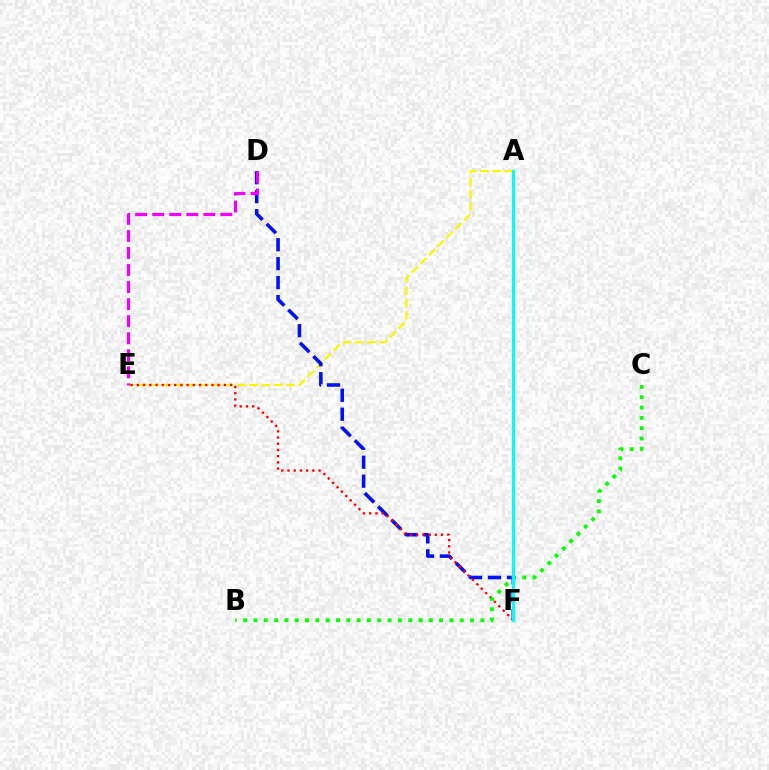{('A', 'E'): [{'color': '#fcf500', 'line_style': 'dashed', 'thickness': 1.67}], ('D', 'F'): [{'color': '#0010ff', 'line_style': 'dashed', 'thickness': 2.58}], ('E', 'F'): [{'color': '#ff0000', 'line_style': 'dotted', 'thickness': 1.69}], ('B', 'C'): [{'color': '#08ff00', 'line_style': 'dotted', 'thickness': 2.8}], ('D', 'E'): [{'color': '#ee00ff', 'line_style': 'dashed', 'thickness': 2.32}], ('A', 'F'): [{'color': '#00fff6', 'line_style': 'solid', 'thickness': 2.21}]}